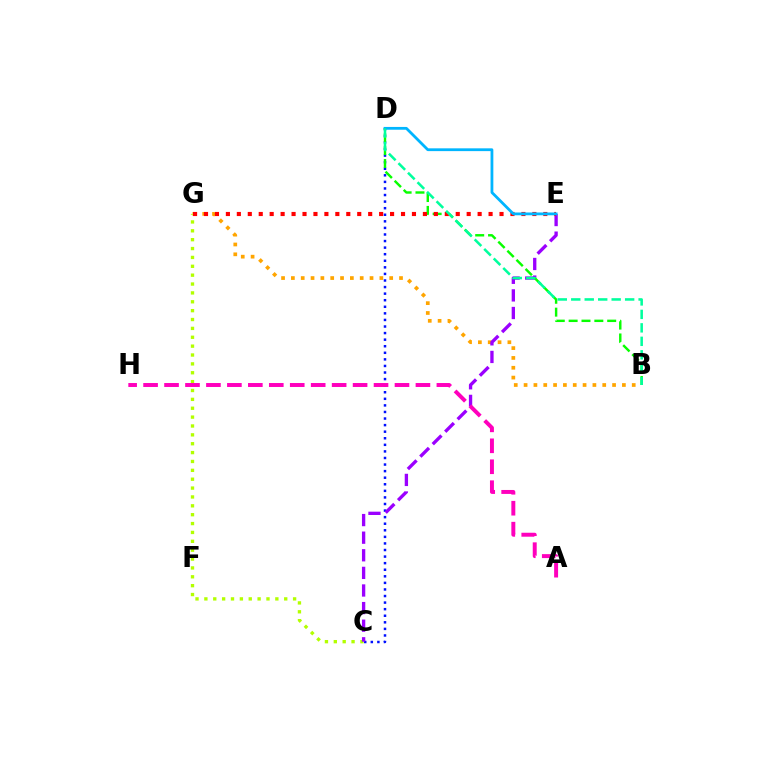{('B', 'G'): [{'color': '#ffa500', 'line_style': 'dotted', 'thickness': 2.67}], ('C', 'D'): [{'color': '#0010ff', 'line_style': 'dotted', 'thickness': 1.79}], ('C', 'G'): [{'color': '#b3ff00', 'line_style': 'dotted', 'thickness': 2.41}], ('C', 'E'): [{'color': '#9b00ff', 'line_style': 'dashed', 'thickness': 2.39}], ('B', 'D'): [{'color': '#08ff00', 'line_style': 'dashed', 'thickness': 1.75}, {'color': '#00ff9d', 'line_style': 'dashed', 'thickness': 1.83}], ('A', 'H'): [{'color': '#ff00bd', 'line_style': 'dashed', 'thickness': 2.85}], ('E', 'G'): [{'color': '#ff0000', 'line_style': 'dotted', 'thickness': 2.97}], ('D', 'E'): [{'color': '#00b5ff', 'line_style': 'solid', 'thickness': 2.01}]}